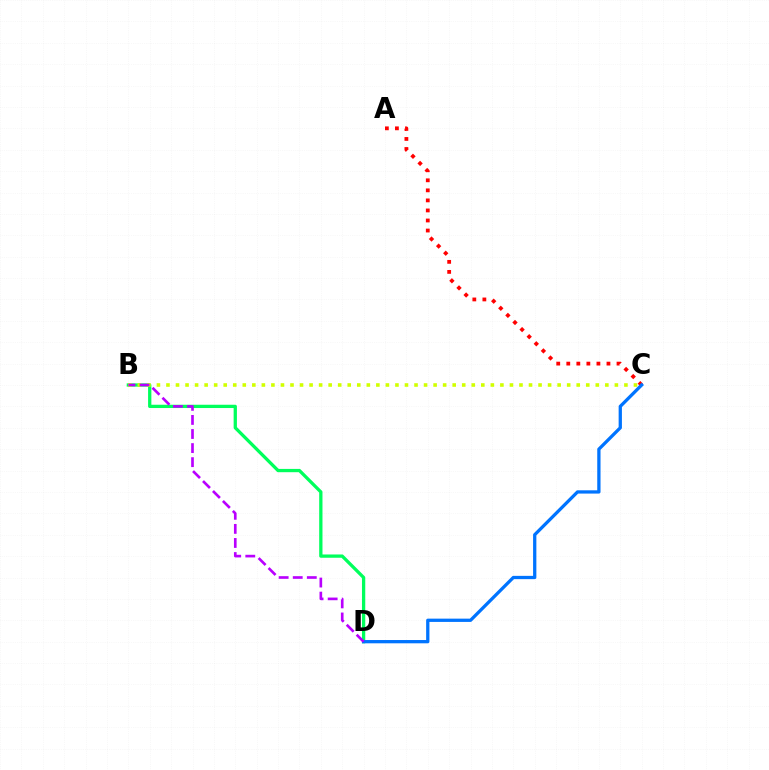{('B', 'D'): [{'color': '#00ff5c', 'line_style': 'solid', 'thickness': 2.36}, {'color': '#b900ff', 'line_style': 'dashed', 'thickness': 1.91}], ('B', 'C'): [{'color': '#d1ff00', 'line_style': 'dotted', 'thickness': 2.59}], ('A', 'C'): [{'color': '#ff0000', 'line_style': 'dotted', 'thickness': 2.73}], ('C', 'D'): [{'color': '#0074ff', 'line_style': 'solid', 'thickness': 2.36}]}